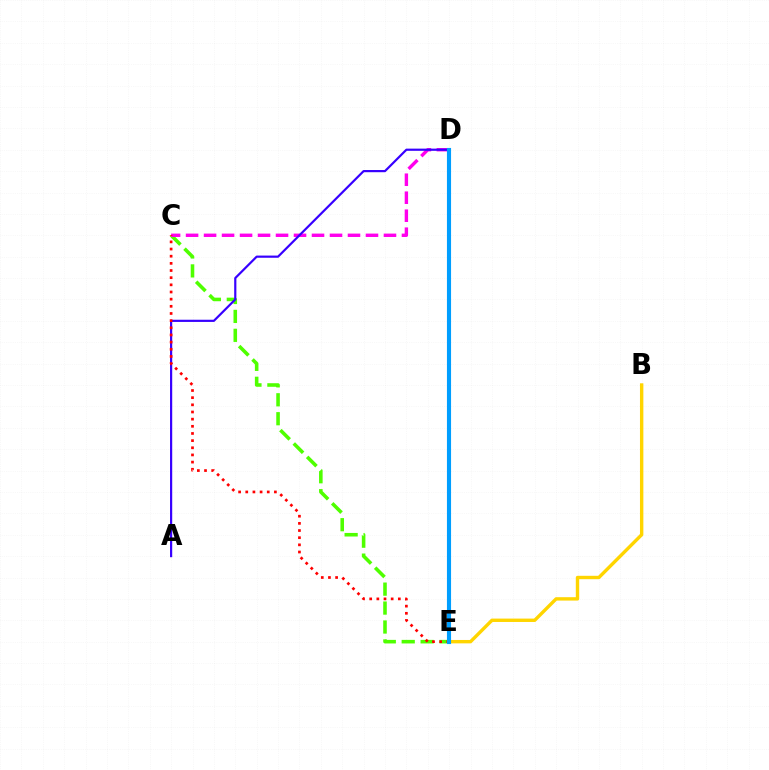{('C', 'E'): [{'color': '#4fff00', 'line_style': 'dashed', 'thickness': 2.57}, {'color': '#ff0000', 'line_style': 'dotted', 'thickness': 1.94}], ('C', 'D'): [{'color': '#ff00ed', 'line_style': 'dashed', 'thickness': 2.44}], ('A', 'D'): [{'color': '#3700ff', 'line_style': 'solid', 'thickness': 1.58}], ('D', 'E'): [{'color': '#00ff86', 'line_style': 'dotted', 'thickness': 2.02}, {'color': '#009eff', 'line_style': 'solid', 'thickness': 2.96}], ('B', 'E'): [{'color': '#ffd500', 'line_style': 'solid', 'thickness': 2.44}]}